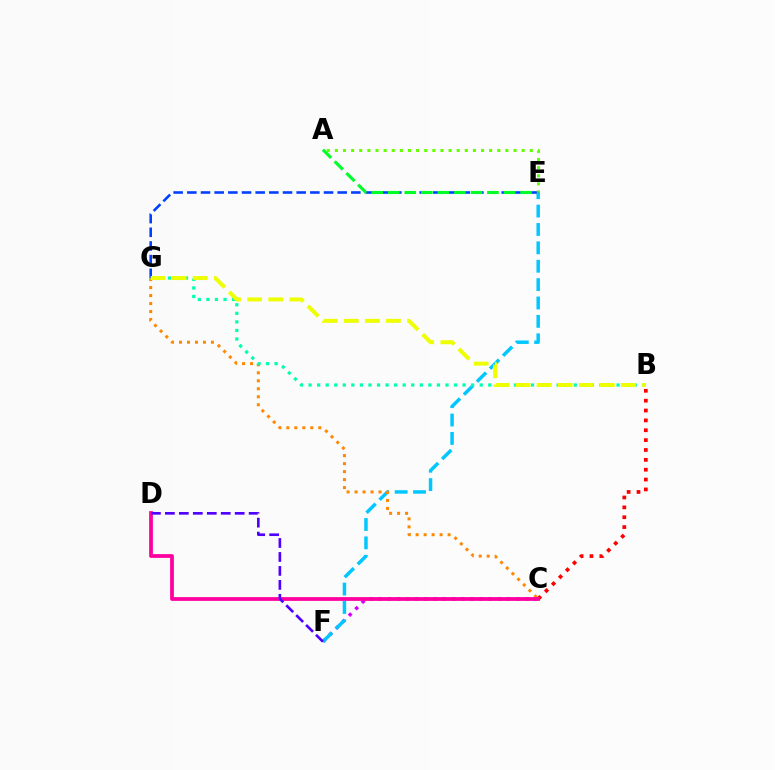{('A', 'E'): [{'color': '#66ff00', 'line_style': 'dotted', 'thickness': 2.21}, {'color': '#00ff27', 'line_style': 'dashed', 'thickness': 2.25}], ('B', 'C'): [{'color': '#ff0000', 'line_style': 'dotted', 'thickness': 2.68}], ('C', 'F'): [{'color': '#d600ff', 'line_style': 'dotted', 'thickness': 2.49}], ('E', 'F'): [{'color': '#00c7ff', 'line_style': 'dashed', 'thickness': 2.5}], ('C', 'G'): [{'color': '#ff8800', 'line_style': 'dotted', 'thickness': 2.17}], ('B', 'G'): [{'color': '#00ffaf', 'line_style': 'dotted', 'thickness': 2.32}, {'color': '#eeff00', 'line_style': 'dashed', 'thickness': 2.86}], ('E', 'G'): [{'color': '#003fff', 'line_style': 'dashed', 'thickness': 1.86}], ('C', 'D'): [{'color': '#ff00a0', 'line_style': 'solid', 'thickness': 2.71}], ('D', 'F'): [{'color': '#4f00ff', 'line_style': 'dashed', 'thickness': 1.9}]}